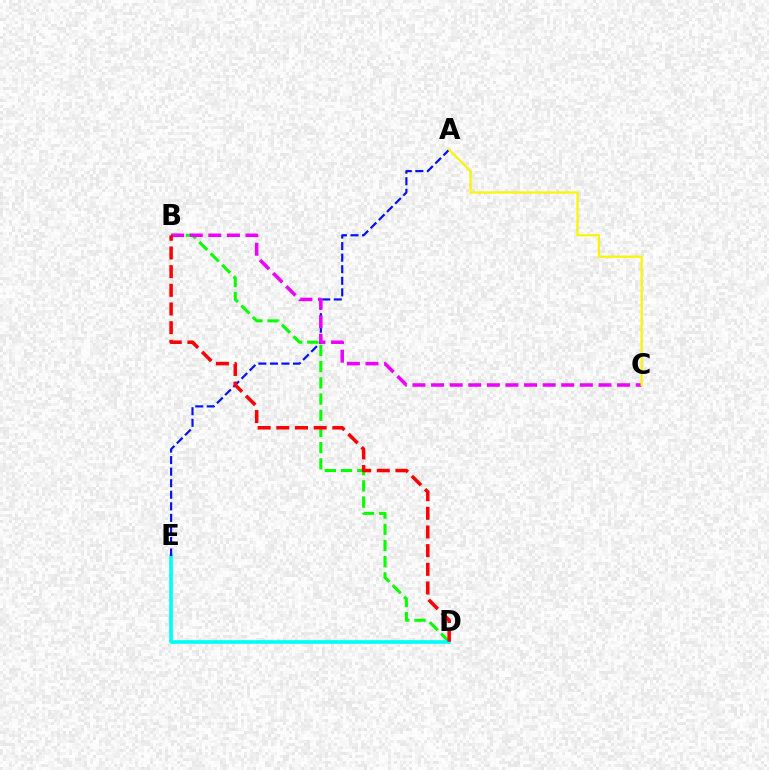{('B', 'D'): [{'color': '#08ff00', 'line_style': 'dashed', 'thickness': 2.2}, {'color': '#ff0000', 'line_style': 'dashed', 'thickness': 2.54}], ('D', 'E'): [{'color': '#00fff6', 'line_style': 'solid', 'thickness': 2.63}], ('A', 'E'): [{'color': '#0010ff', 'line_style': 'dashed', 'thickness': 1.57}], ('B', 'C'): [{'color': '#ee00ff', 'line_style': 'dashed', 'thickness': 2.53}], ('A', 'C'): [{'color': '#fcf500', 'line_style': 'solid', 'thickness': 1.62}]}